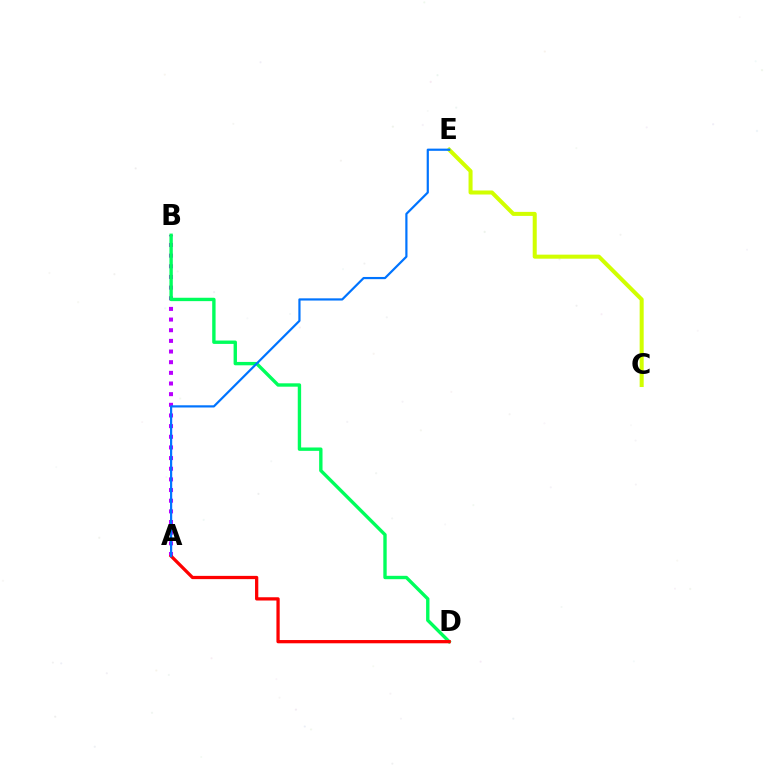{('A', 'B'): [{'color': '#b900ff', 'line_style': 'dotted', 'thickness': 2.9}], ('B', 'D'): [{'color': '#00ff5c', 'line_style': 'solid', 'thickness': 2.43}], ('A', 'D'): [{'color': '#ff0000', 'line_style': 'solid', 'thickness': 2.35}], ('C', 'E'): [{'color': '#d1ff00', 'line_style': 'solid', 'thickness': 2.9}], ('A', 'E'): [{'color': '#0074ff', 'line_style': 'solid', 'thickness': 1.58}]}